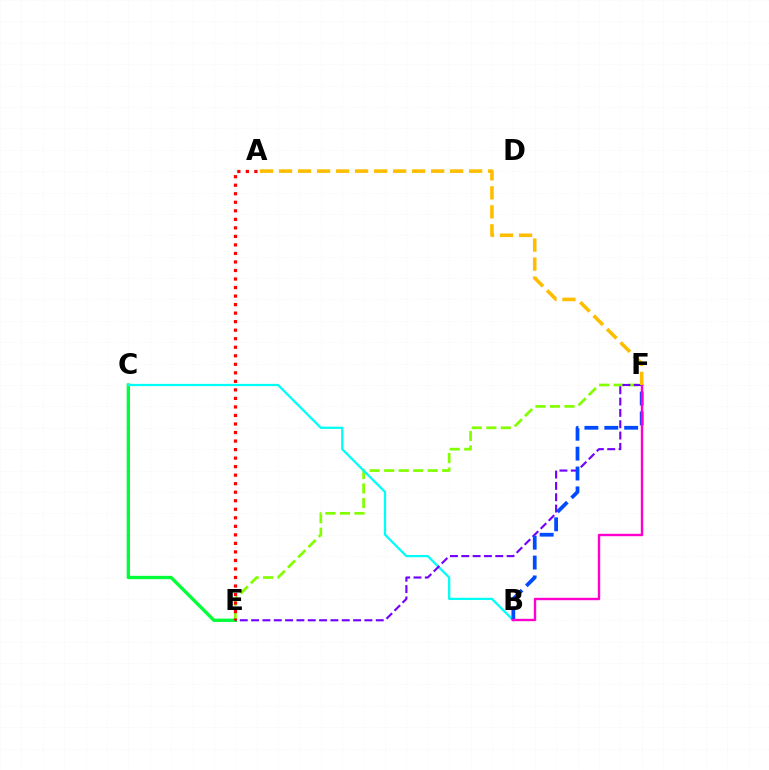{('E', 'F'): [{'color': '#84ff00', 'line_style': 'dashed', 'thickness': 1.97}, {'color': '#7200ff', 'line_style': 'dashed', 'thickness': 1.54}], ('C', 'E'): [{'color': '#00ff39', 'line_style': 'solid', 'thickness': 2.41}], ('B', 'C'): [{'color': '#00fff6', 'line_style': 'solid', 'thickness': 1.63}], ('B', 'F'): [{'color': '#004bff', 'line_style': 'dashed', 'thickness': 2.7}, {'color': '#ff00cf', 'line_style': 'solid', 'thickness': 1.73}], ('A', 'E'): [{'color': '#ff0000', 'line_style': 'dotted', 'thickness': 2.32}], ('A', 'F'): [{'color': '#ffbd00', 'line_style': 'dashed', 'thickness': 2.58}]}